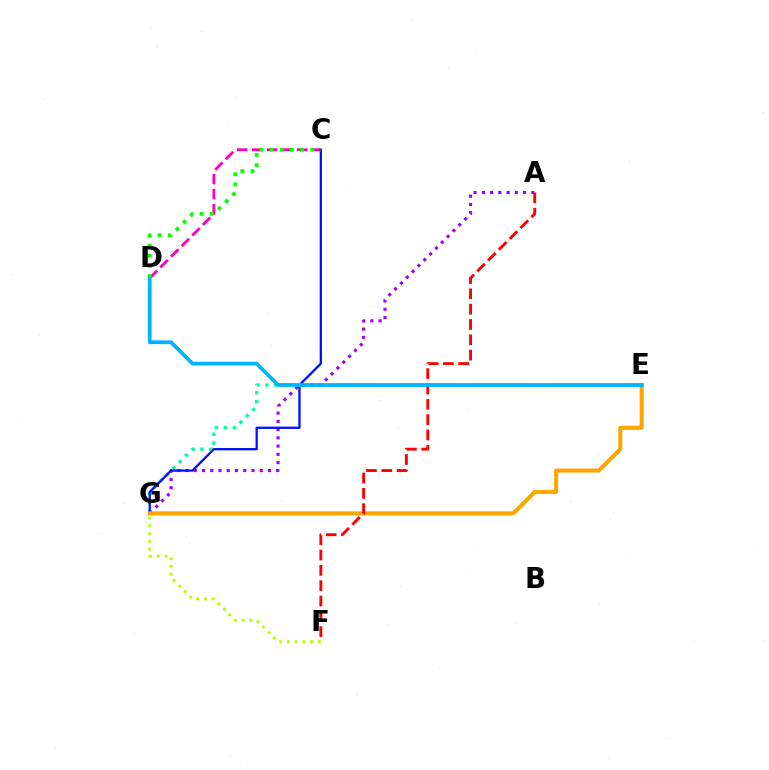{('C', 'D'): [{'color': '#ff00bd', 'line_style': 'dashed', 'thickness': 2.04}, {'color': '#08ff00', 'line_style': 'dotted', 'thickness': 2.76}], ('E', 'G'): [{'color': '#00ff9d', 'line_style': 'dotted', 'thickness': 2.44}, {'color': '#ffa500', 'line_style': 'solid', 'thickness': 2.91}], ('A', 'G'): [{'color': '#9b00ff', 'line_style': 'dotted', 'thickness': 2.24}], ('C', 'G'): [{'color': '#0010ff', 'line_style': 'solid', 'thickness': 1.66}], ('F', 'G'): [{'color': '#b3ff00', 'line_style': 'dotted', 'thickness': 2.1}], ('A', 'F'): [{'color': '#ff0000', 'line_style': 'dashed', 'thickness': 2.08}], ('D', 'E'): [{'color': '#00b5ff', 'line_style': 'solid', 'thickness': 2.71}]}